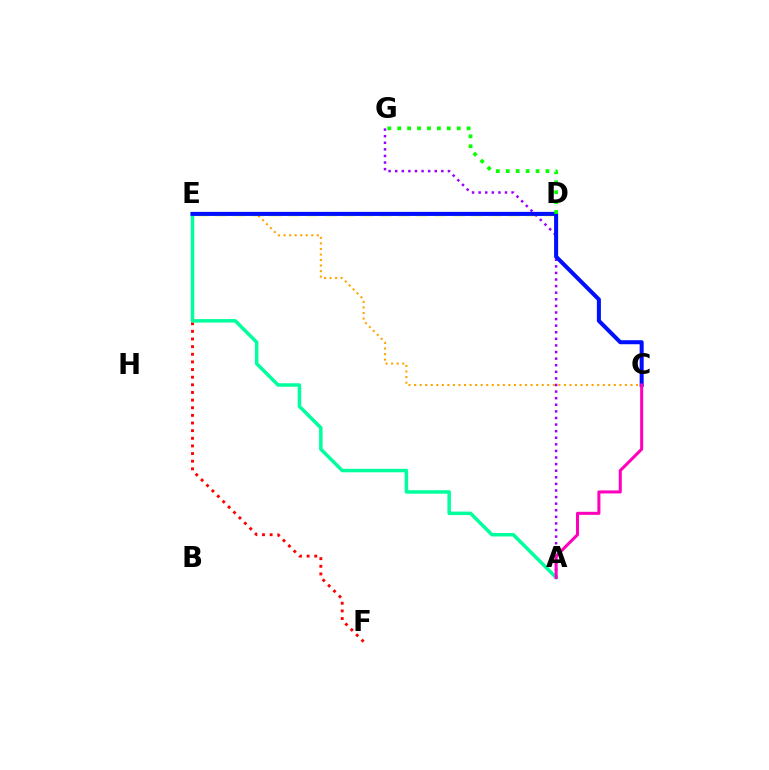{('E', 'F'): [{'color': '#ff0000', 'line_style': 'dotted', 'thickness': 2.08}], ('D', 'E'): [{'color': '#00b5ff', 'line_style': 'solid', 'thickness': 1.98}, {'color': '#b3ff00', 'line_style': 'dashed', 'thickness': 2.49}], ('A', 'G'): [{'color': '#9b00ff', 'line_style': 'dotted', 'thickness': 1.79}], ('A', 'E'): [{'color': '#00ff9d', 'line_style': 'solid', 'thickness': 2.51}], ('C', 'E'): [{'color': '#ffa500', 'line_style': 'dotted', 'thickness': 1.51}, {'color': '#0010ff', 'line_style': 'solid', 'thickness': 2.9}], ('D', 'G'): [{'color': '#08ff00', 'line_style': 'dotted', 'thickness': 2.69}], ('A', 'C'): [{'color': '#ff00bd', 'line_style': 'solid', 'thickness': 2.19}]}